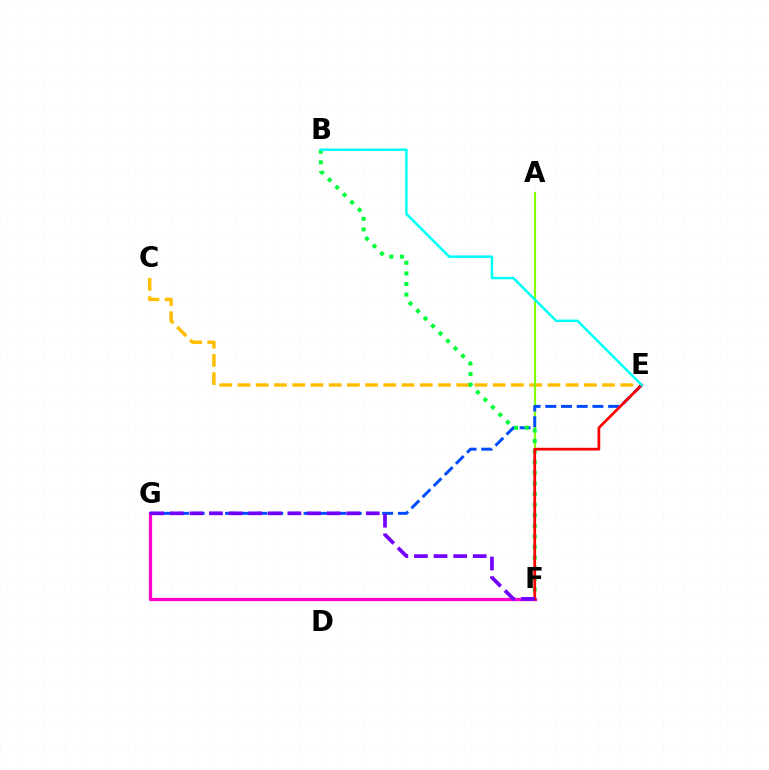{('C', 'E'): [{'color': '#ffbd00', 'line_style': 'dashed', 'thickness': 2.48}], ('A', 'F'): [{'color': '#84ff00', 'line_style': 'solid', 'thickness': 1.57}], ('F', 'G'): [{'color': '#ff00cf', 'line_style': 'solid', 'thickness': 2.36}, {'color': '#7200ff', 'line_style': 'dashed', 'thickness': 2.66}], ('E', 'G'): [{'color': '#004bff', 'line_style': 'dashed', 'thickness': 2.13}], ('B', 'F'): [{'color': '#00ff39', 'line_style': 'dotted', 'thickness': 2.88}], ('E', 'F'): [{'color': '#ff0000', 'line_style': 'solid', 'thickness': 1.96}], ('B', 'E'): [{'color': '#00fff6', 'line_style': 'solid', 'thickness': 1.79}]}